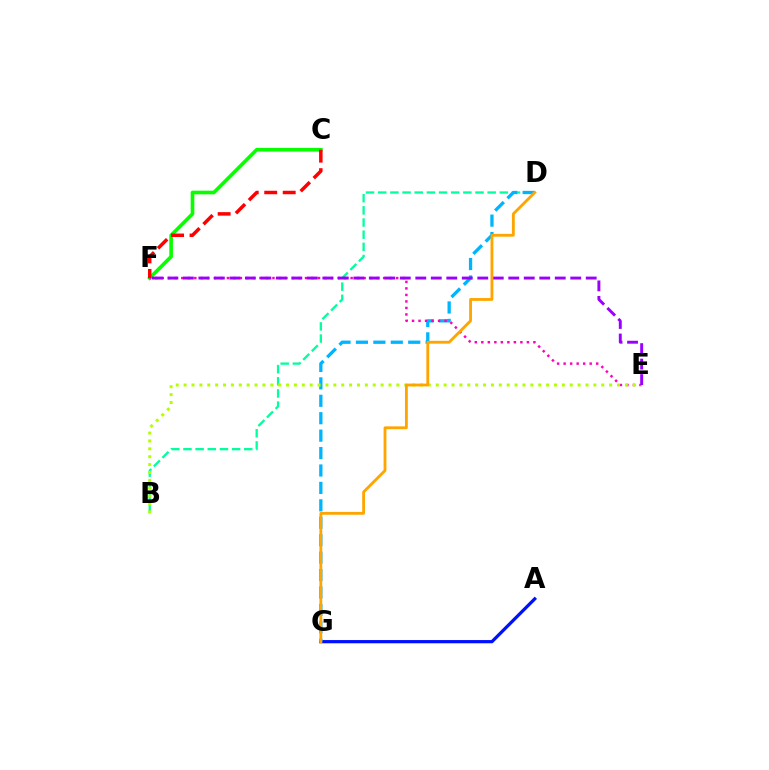{('C', 'F'): [{'color': '#08ff00', 'line_style': 'solid', 'thickness': 2.62}, {'color': '#ff0000', 'line_style': 'dashed', 'thickness': 2.51}], ('A', 'G'): [{'color': '#0010ff', 'line_style': 'solid', 'thickness': 2.32}], ('B', 'D'): [{'color': '#00ff9d', 'line_style': 'dashed', 'thickness': 1.65}], ('D', 'G'): [{'color': '#00b5ff', 'line_style': 'dashed', 'thickness': 2.37}, {'color': '#ffa500', 'line_style': 'solid', 'thickness': 2.04}], ('E', 'F'): [{'color': '#ff00bd', 'line_style': 'dotted', 'thickness': 1.77}, {'color': '#9b00ff', 'line_style': 'dashed', 'thickness': 2.1}], ('B', 'E'): [{'color': '#b3ff00', 'line_style': 'dotted', 'thickness': 2.14}]}